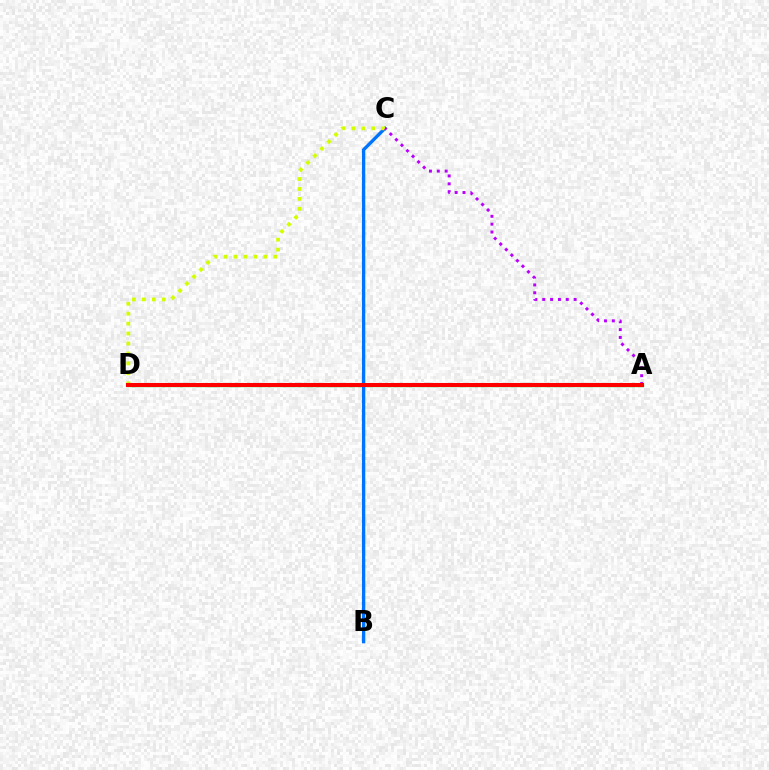{('A', 'D'): [{'color': '#00ff5c', 'line_style': 'solid', 'thickness': 2.41}, {'color': '#ff0000', 'line_style': 'solid', 'thickness': 2.93}], ('B', 'C'): [{'color': '#0074ff', 'line_style': 'solid', 'thickness': 2.39}], ('C', 'D'): [{'color': '#d1ff00', 'line_style': 'dotted', 'thickness': 2.7}], ('A', 'C'): [{'color': '#b900ff', 'line_style': 'dotted', 'thickness': 2.13}]}